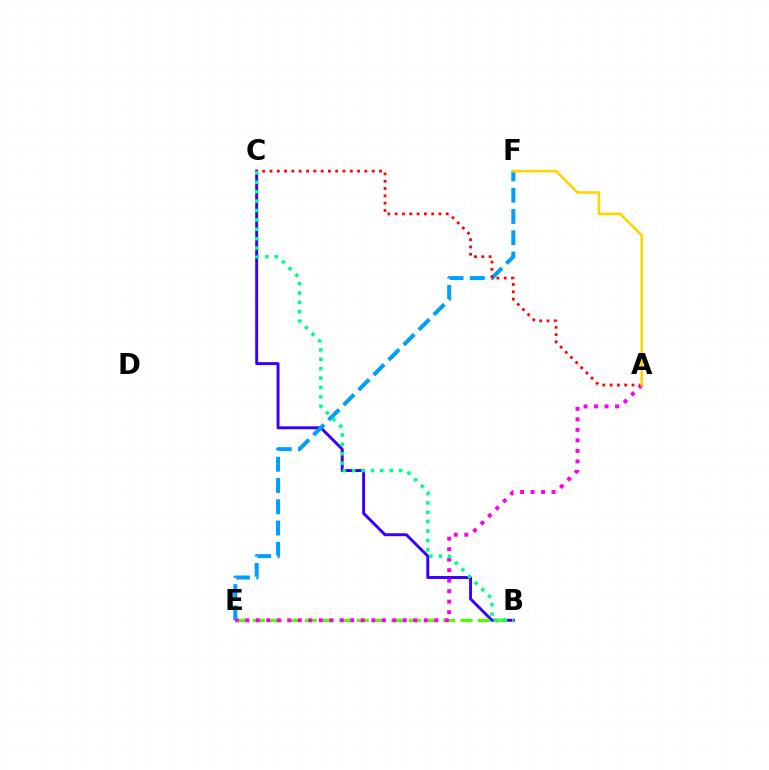{('B', 'C'): [{'color': '#3700ff', 'line_style': 'solid', 'thickness': 2.12}, {'color': '#00ff86', 'line_style': 'dotted', 'thickness': 2.55}], ('B', 'E'): [{'color': '#4fff00', 'line_style': 'dashed', 'thickness': 2.35}], ('E', 'F'): [{'color': '#009eff', 'line_style': 'dashed', 'thickness': 2.89}], ('A', 'E'): [{'color': '#ff00ed', 'line_style': 'dotted', 'thickness': 2.85}], ('A', 'C'): [{'color': '#ff0000', 'line_style': 'dotted', 'thickness': 1.98}], ('A', 'F'): [{'color': '#ffd500', 'line_style': 'solid', 'thickness': 1.88}]}